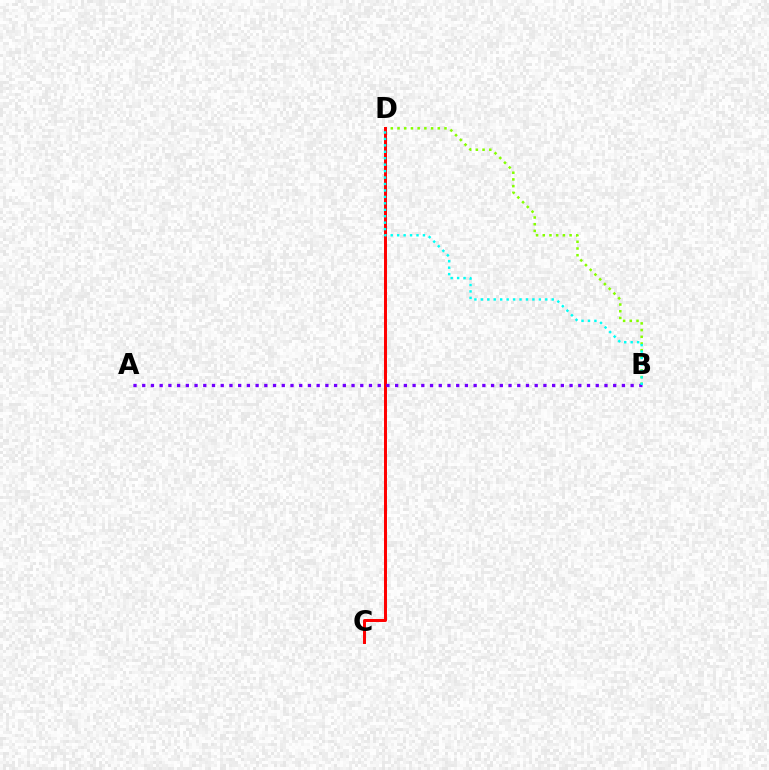{('B', 'D'): [{'color': '#84ff00', 'line_style': 'dotted', 'thickness': 1.82}, {'color': '#00fff6', 'line_style': 'dotted', 'thickness': 1.75}], ('C', 'D'): [{'color': '#ff0000', 'line_style': 'solid', 'thickness': 2.14}], ('A', 'B'): [{'color': '#7200ff', 'line_style': 'dotted', 'thickness': 2.37}]}